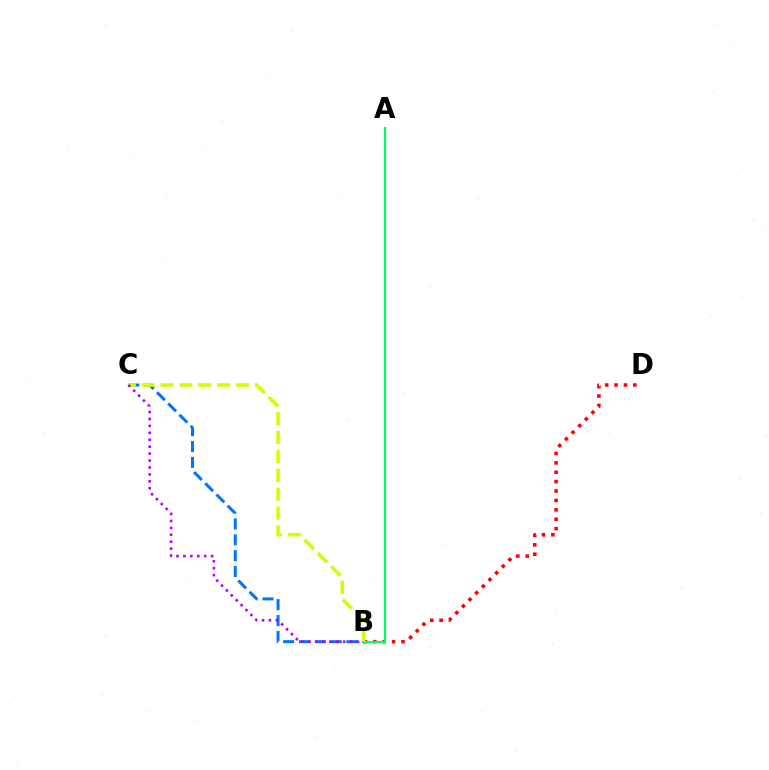{('B', 'D'): [{'color': '#ff0000', 'line_style': 'dotted', 'thickness': 2.55}], ('A', 'B'): [{'color': '#00ff5c', 'line_style': 'solid', 'thickness': 1.55}], ('B', 'C'): [{'color': '#0074ff', 'line_style': 'dashed', 'thickness': 2.15}, {'color': '#d1ff00', 'line_style': 'dashed', 'thickness': 2.57}, {'color': '#b900ff', 'line_style': 'dotted', 'thickness': 1.88}]}